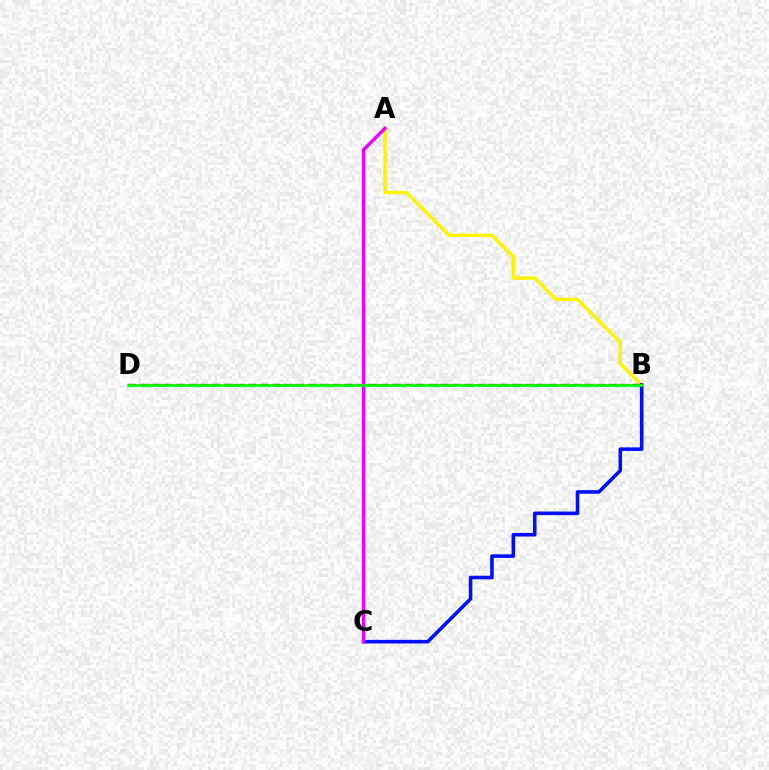{('B', 'D'): [{'color': '#00fff6', 'line_style': 'dashed', 'thickness': 2.3}, {'color': '#ff0000', 'line_style': 'dashed', 'thickness': 1.63}, {'color': '#08ff00', 'line_style': 'solid', 'thickness': 1.9}], ('A', 'B'): [{'color': '#fcf500', 'line_style': 'solid', 'thickness': 2.48}], ('B', 'C'): [{'color': '#0010ff', 'line_style': 'solid', 'thickness': 2.59}], ('A', 'C'): [{'color': '#ee00ff', 'line_style': 'solid', 'thickness': 2.44}]}